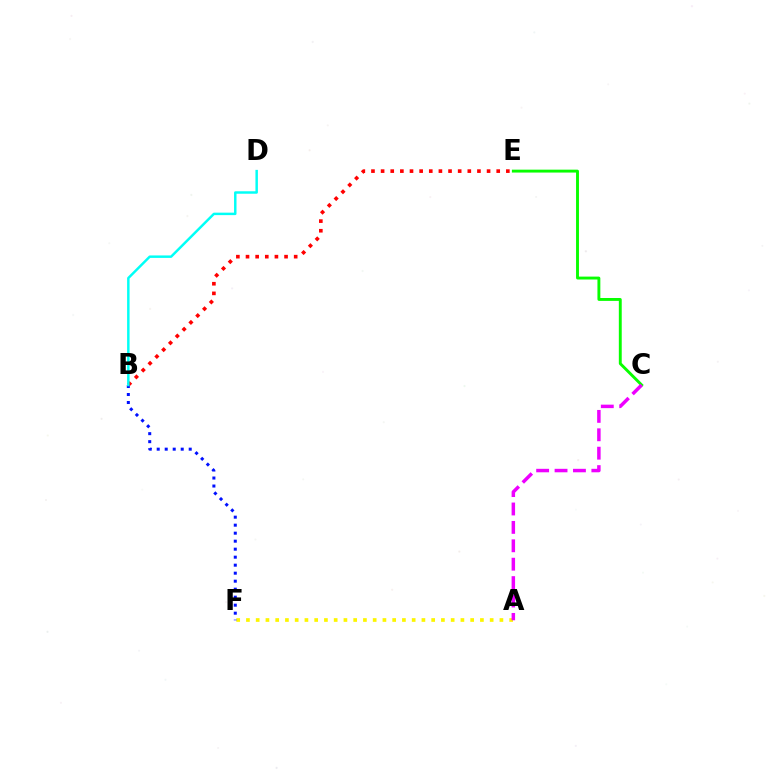{('B', 'E'): [{'color': '#ff0000', 'line_style': 'dotted', 'thickness': 2.62}], ('A', 'F'): [{'color': '#fcf500', 'line_style': 'dotted', 'thickness': 2.65}], ('B', 'F'): [{'color': '#0010ff', 'line_style': 'dotted', 'thickness': 2.17}], ('C', 'E'): [{'color': '#08ff00', 'line_style': 'solid', 'thickness': 2.09}], ('A', 'C'): [{'color': '#ee00ff', 'line_style': 'dashed', 'thickness': 2.5}], ('B', 'D'): [{'color': '#00fff6', 'line_style': 'solid', 'thickness': 1.77}]}